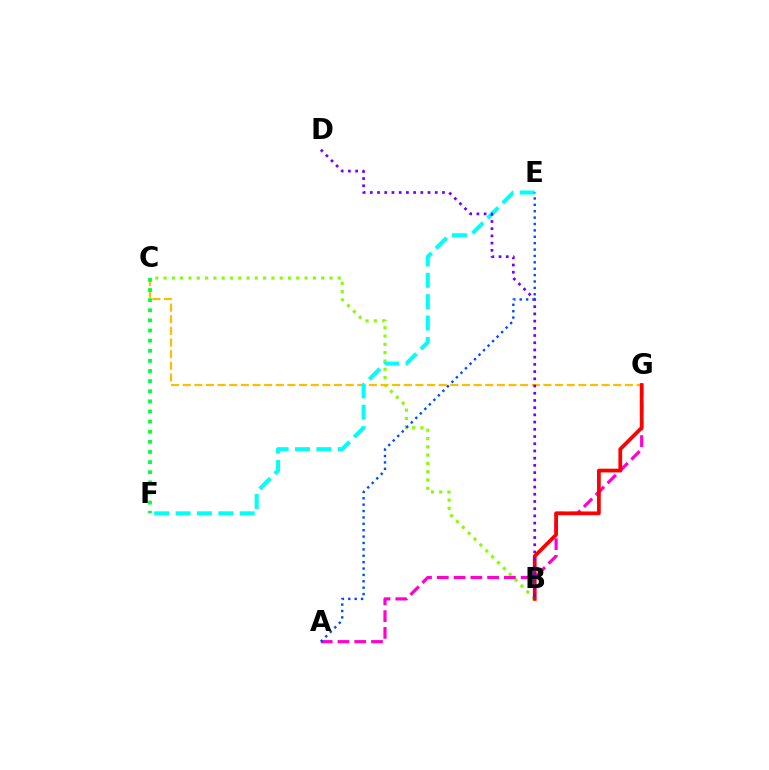{('B', 'C'): [{'color': '#84ff00', 'line_style': 'dotted', 'thickness': 2.25}], ('C', 'G'): [{'color': '#ffbd00', 'line_style': 'dashed', 'thickness': 1.58}], ('A', 'G'): [{'color': '#ff00cf', 'line_style': 'dashed', 'thickness': 2.28}], ('B', 'G'): [{'color': '#ff0000', 'line_style': 'solid', 'thickness': 2.69}], ('C', 'F'): [{'color': '#00ff39', 'line_style': 'dotted', 'thickness': 2.75}], ('E', 'F'): [{'color': '#00fff6', 'line_style': 'dashed', 'thickness': 2.9}], ('B', 'D'): [{'color': '#7200ff', 'line_style': 'dotted', 'thickness': 1.96}], ('A', 'E'): [{'color': '#004bff', 'line_style': 'dotted', 'thickness': 1.74}]}